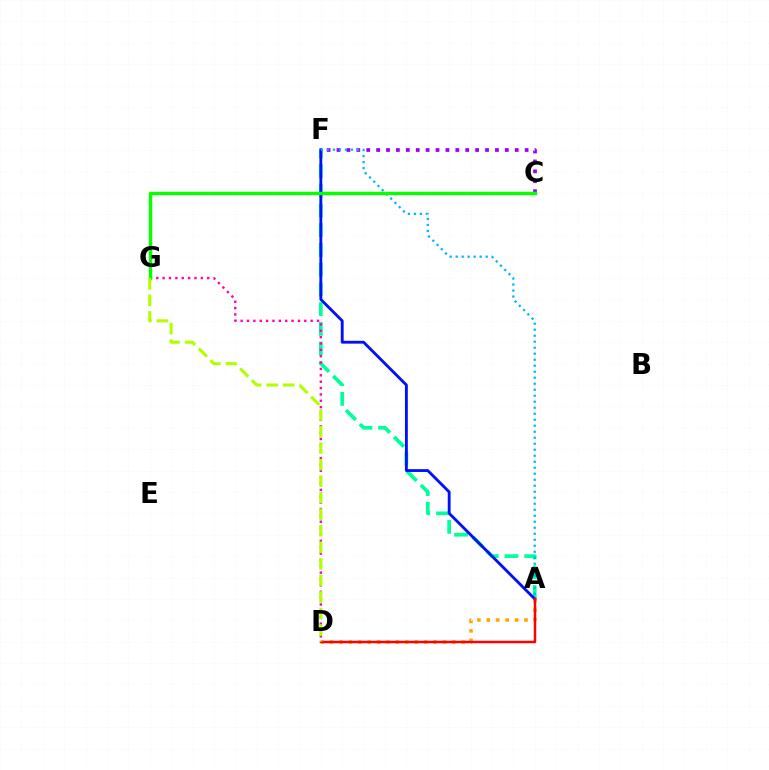{('A', 'D'): [{'color': '#ffa500', 'line_style': 'dotted', 'thickness': 2.56}, {'color': '#ff0000', 'line_style': 'solid', 'thickness': 1.79}], ('A', 'F'): [{'color': '#00ff9d', 'line_style': 'dashed', 'thickness': 2.68}, {'color': '#0010ff', 'line_style': 'solid', 'thickness': 2.05}, {'color': '#00b5ff', 'line_style': 'dotted', 'thickness': 1.63}], ('C', 'F'): [{'color': '#9b00ff', 'line_style': 'dotted', 'thickness': 2.69}], ('D', 'G'): [{'color': '#ff00bd', 'line_style': 'dotted', 'thickness': 1.73}, {'color': '#b3ff00', 'line_style': 'dashed', 'thickness': 2.25}], ('C', 'G'): [{'color': '#08ff00', 'line_style': 'solid', 'thickness': 2.47}]}